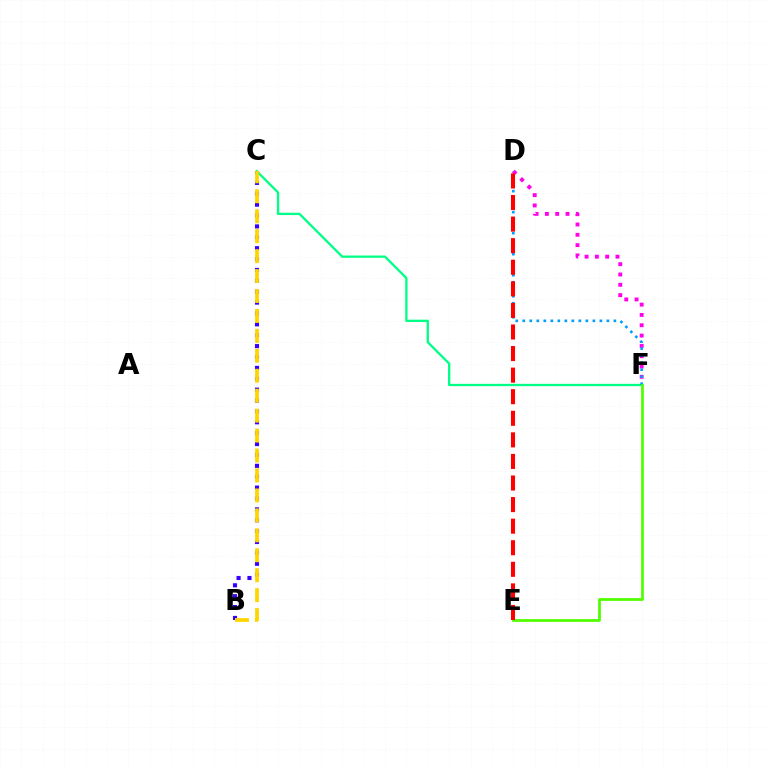{('B', 'C'): [{'color': '#3700ff', 'line_style': 'dotted', 'thickness': 2.96}, {'color': '#ffd500', 'line_style': 'dashed', 'thickness': 2.71}], ('D', 'F'): [{'color': '#ff00ed', 'line_style': 'dotted', 'thickness': 2.8}, {'color': '#009eff', 'line_style': 'dotted', 'thickness': 1.9}], ('C', 'F'): [{'color': '#00ff86', 'line_style': 'solid', 'thickness': 1.66}], ('E', 'F'): [{'color': '#4fff00', 'line_style': 'solid', 'thickness': 1.99}], ('D', 'E'): [{'color': '#ff0000', 'line_style': 'dashed', 'thickness': 2.93}]}